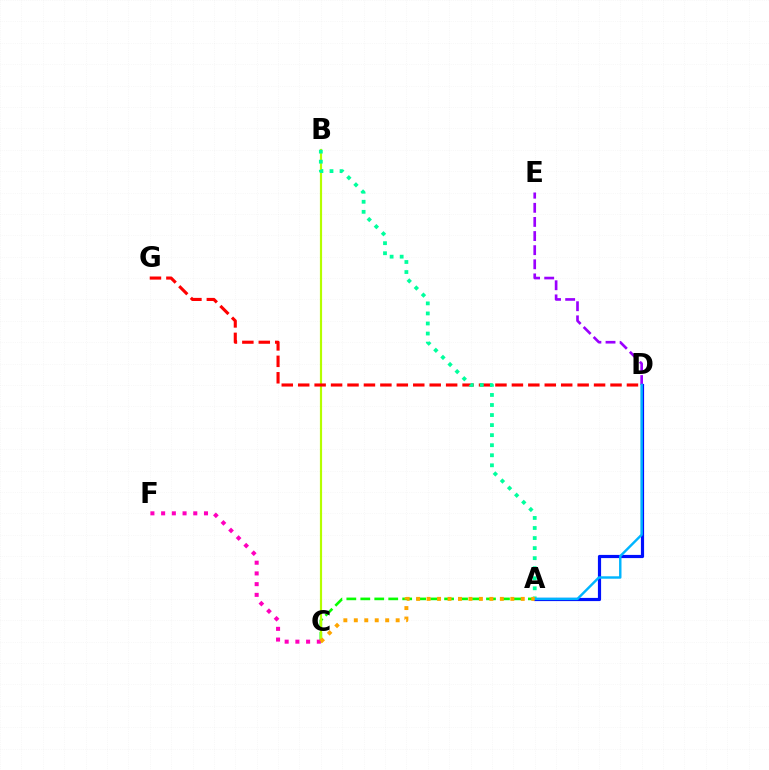{('A', 'C'): [{'color': '#08ff00', 'line_style': 'dashed', 'thickness': 1.9}, {'color': '#ffa500', 'line_style': 'dotted', 'thickness': 2.84}], ('B', 'C'): [{'color': '#b3ff00', 'line_style': 'solid', 'thickness': 1.57}], ('A', 'D'): [{'color': '#0010ff', 'line_style': 'solid', 'thickness': 2.29}, {'color': '#00b5ff', 'line_style': 'solid', 'thickness': 1.75}], ('D', 'E'): [{'color': '#9b00ff', 'line_style': 'dashed', 'thickness': 1.92}], ('D', 'G'): [{'color': '#ff0000', 'line_style': 'dashed', 'thickness': 2.23}], ('A', 'B'): [{'color': '#00ff9d', 'line_style': 'dotted', 'thickness': 2.73}], ('C', 'F'): [{'color': '#ff00bd', 'line_style': 'dotted', 'thickness': 2.91}]}